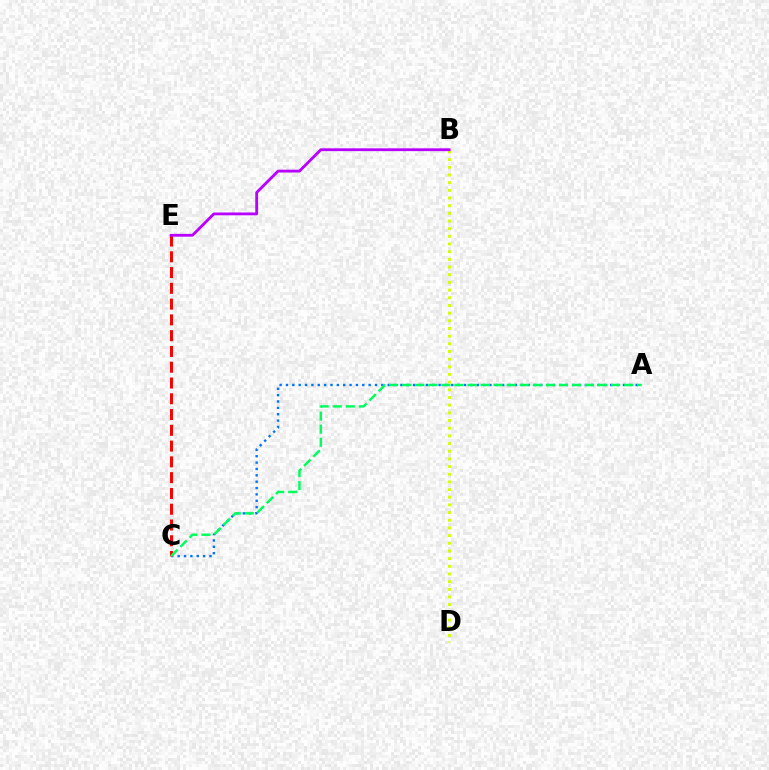{('A', 'C'): [{'color': '#0074ff', 'line_style': 'dotted', 'thickness': 1.73}, {'color': '#00ff5c', 'line_style': 'dashed', 'thickness': 1.77}], ('B', 'D'): [{'color': '#d1ff00', 'line_style': 'dotted', 'thickness': 2.08}], ('C', 'E'): [{'color': '#ff0000', 'line_style': 'dashed', 'thickness': 2.14}], ('B', 'E'): [{'color': '#b900ff', 'line_style': 'solid', 'thickness': 2.03}]}